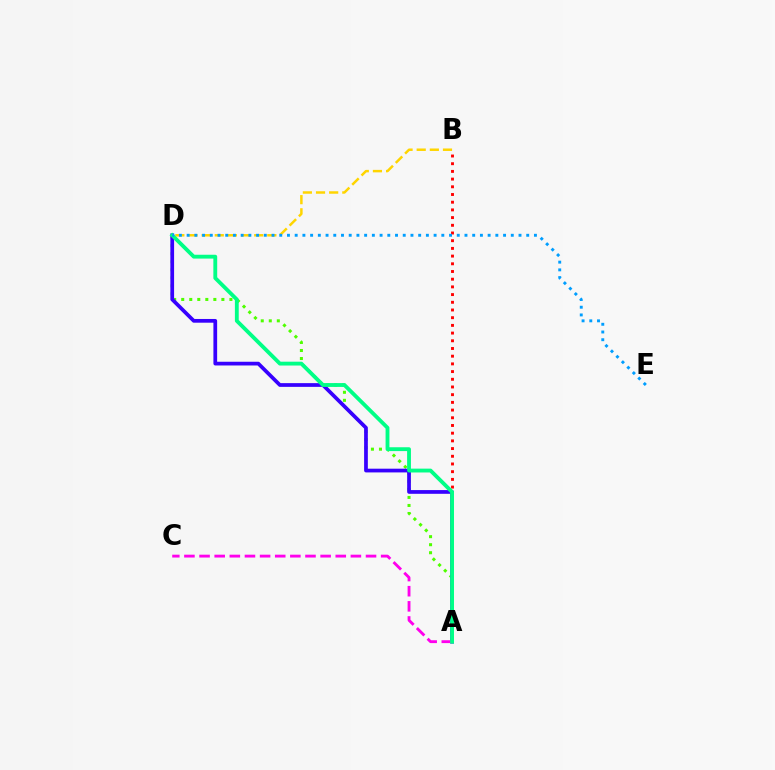{('B', 'D'): [{'color': '#ffd500', 'line_style': 'dashed', 'thickness': 1.79}], ('A', 'D'): [{'color': '#4fff00', 'line_style': 'dotted', 'thickness': 2.18}, {'color': '#3700ff', 'line_style': 'solid', 'thickness': 2.68}, {'color': '#00ff86', 'line_style': 'solid', 'thickness': 2.77}], ('A', 'B'): [{'color': '#ff0000', 'line_style': 'dotted', 'thickness': 2.09}], ('A', 'C'): [{'color': '#ff00ed', 'line_style': 'dashed', 'thickness': 2.06}], ('D', 'E'): [{'color': '#009eff', 'line_style': 'dotted', 'thickness': 2.1}]}